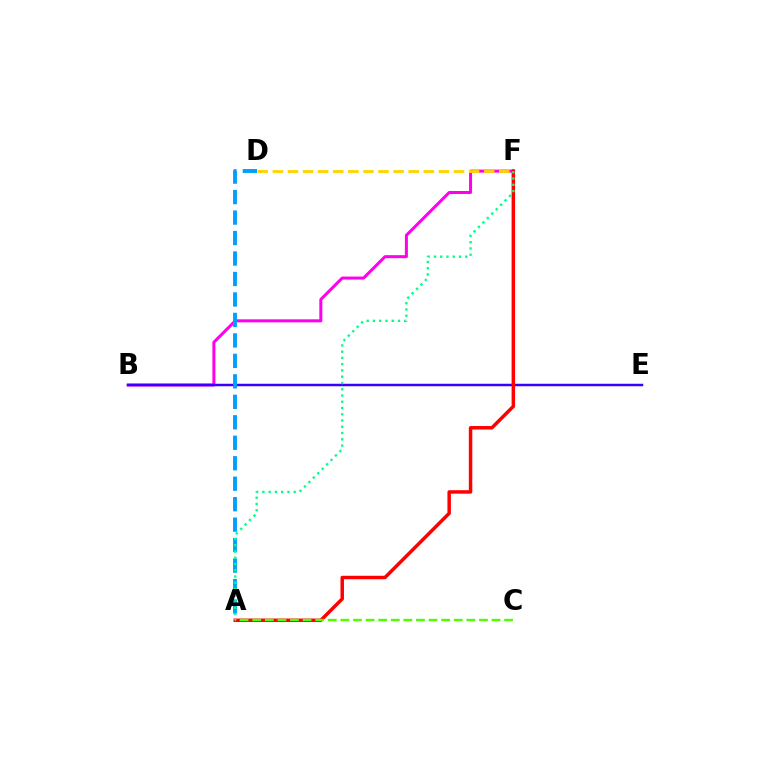{('B', 'F'): [{'color': '#ff00ed', 'line_style': 'solid', 'thickness': 2.17}], ('B', 'E'): [{'color': '#3700ff', 'line_style': 'solid', 'thickness': 1.79}], ('A', 'F'): [{'color': '#ff0000', 'line_style': 'solid', 'thickness': 2.5}, {'color': '#00ff86', 'line_style': 'dotted', 'thickness': 1.7}], ('A', 'C'): [{'color': '#4fff00', 'line_style': 'dashed', 'thickness': 1.71}], ('A', 'D'): [{'color': '#009eff', 'line_style': 'dashed', 'thickness': 2.78}], ('D', 'F'): [{'color': '#ffd500', 'line_style': 'dashed', 'thickness': 2.05}]}